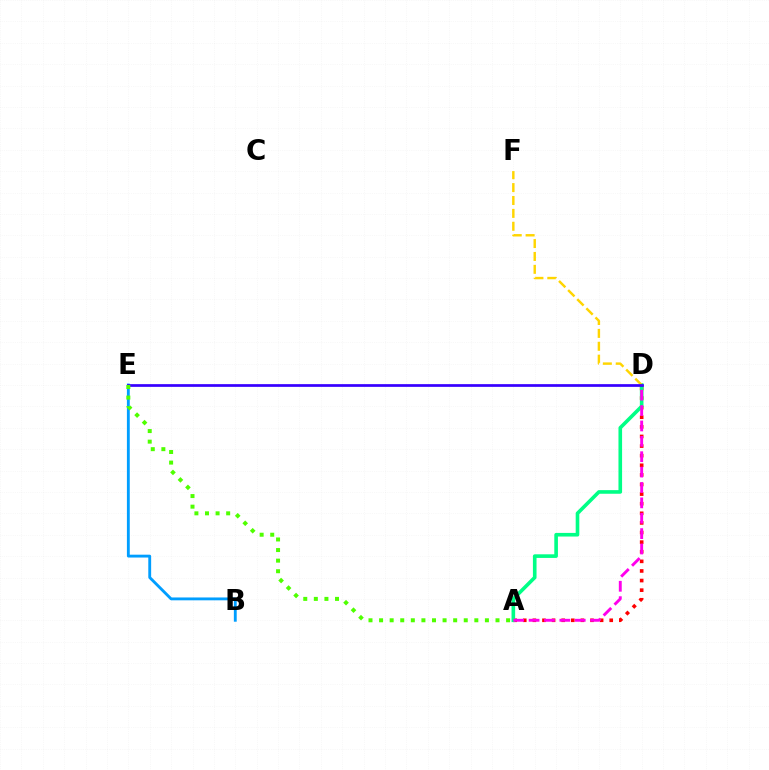{('A', 'D'): [{'color': '#ff0000', 'line_style': 'dotted', 'thickness': 2.61}, {'color': '#00ff86', 'line_style': 'solid', 'thickness': 2.61}, {'color': '#ff00ed', 'line_style': 'dashed', 'thickness': 2.09}], ('B', 'E'): [{'color': '#009eff', 'line_style': 'solid', 'thickness': 2.06}], ('D', 'F'): [{'color': '#ffd500', 'line_style': 'dashed', 'thickness': 1.75}], ('D', 'E'): [{'color': '#3700ff', 'line_style': 'solid', 'thickness': 1.96}], ('A', 'E'): [{'color': '#4fff00', 'line_style': 'dotted', 'thickness': 2.88}]}